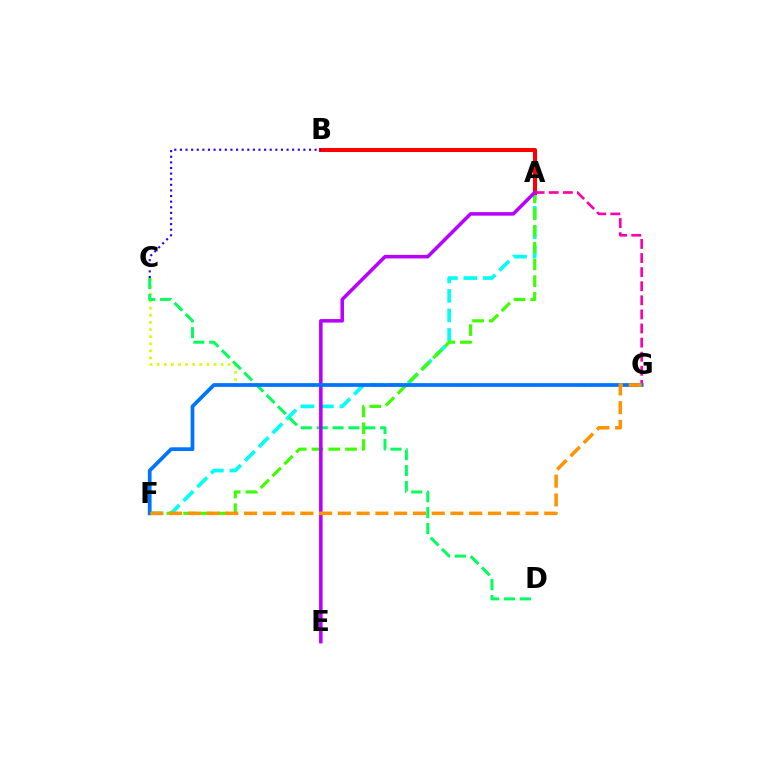{('A', 'F'): [{'color': '#00fff6', 'line_style': 'dashed', 'thickness': 2.65}, {'color': '#3dff00', 'line_style': 'dashed', 'thickness': 2.28}], ('A', 'B'): [{'color': '#ff0000', 'line_style': 'solid', 'thickness': 2.9}], ('C', 'G'): [{'color': '#d1ff00', 'line_style': 'dotted', 'thickness': 1.93}], ('C', 'D'): [{'color': '#00ff5c', 'line_style': 'dashed', 'thickness': 2.16}], ('A', 'G'): [{'color': '#ff00ac', 'line_style': 'dashed', 'thickness': 1.91}], ('A', 'E'): [{'color': '#b900ff', 'line_style': 'solid', 'thickness': 2.54}], ('F', 'G'): [{'color': '#0074ff', 'line_style': 'solid', 'thickness': 2.69}, {'color': '#ff9400', 'line_style': 'dashed', 'thickness': 2.55}], ('B', 'C'): [{'color': '#2500ff', 'line_style': 'dotted', 'thickness': 1.53}]}